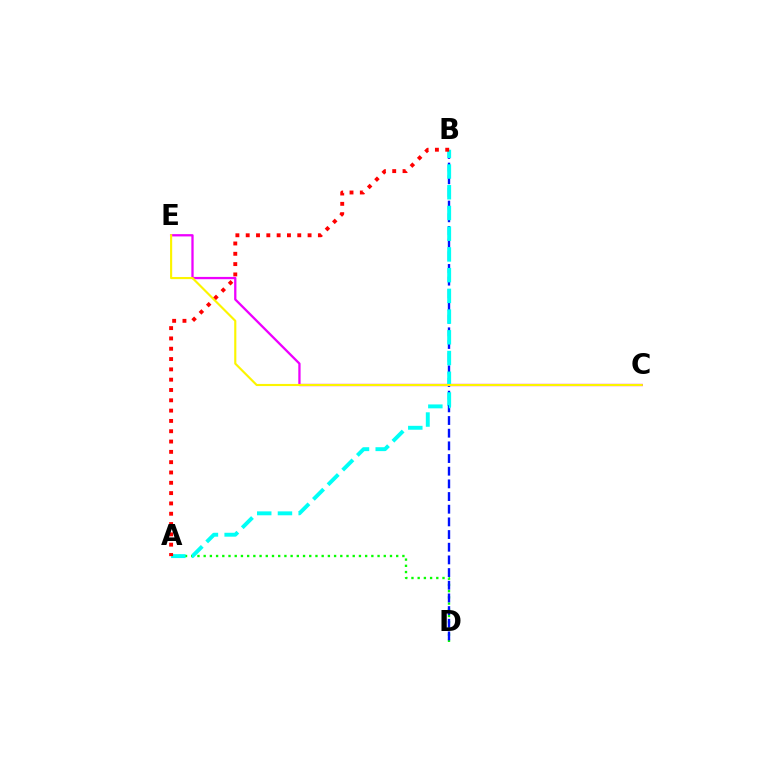{('C', 'E'): [{'color': '#ee00ff', 'line_style': 'solid', 'thickness': 1.65}, {'color': '#fcf500', 'line_style': 'solid', 'thickness': 1.54}], ('A', 'D'): [{'color': '#08ff00', 'line_style': 'dotted', 'thickness': 1.69}], ('B', 'D'): [{'color': '#0010ff', 'line_style': 'dashed', 'thickness': 1.72}], ('A', 'B'): [{'color': '#00fff6', 'line_style': 'dashed', 'thickness': 2.82}, {'color': '#ff0000', 'line_style': 'dotted', 'thickness': 2.8}]}